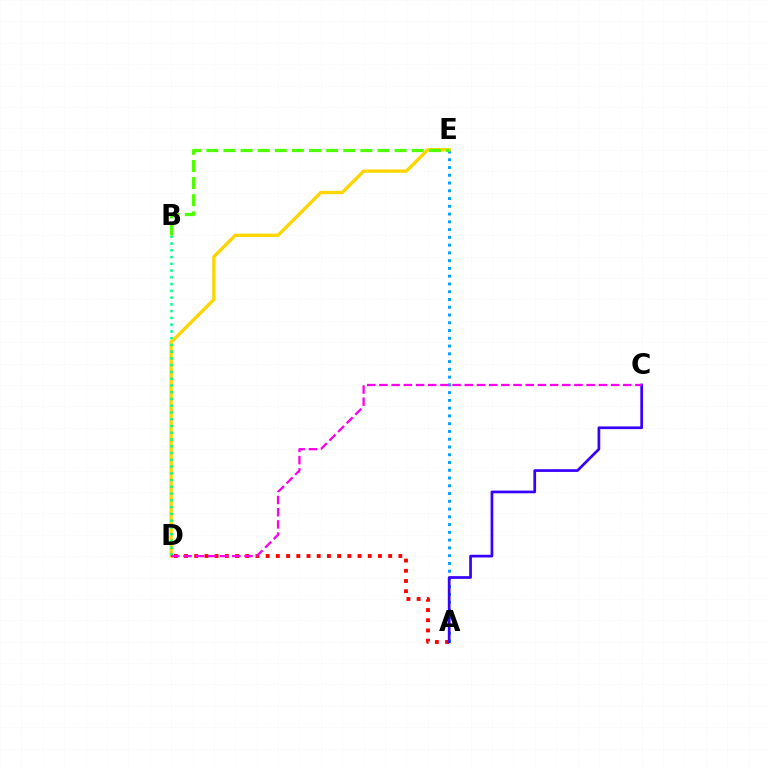{('A', 'E'): [{'color': '#009eff', 'line_style': 'dotted', 'thickness': 2.11}], ('D', 'E'): [{'color': '#ffd500', 'line_style': 'solid', 'thickness': 2.4}], ('A', 'D'): [{'color': '#ff0000', 'line_style': 'dotted', 'thickness': 2.77}], ('B', 'D'): [{'color': '#00ff86', 'line_style': 'dotted', 'thickness': 1.84}], ('B', 'E'): [{'color': '#4fff00', 'line_style': 'dashed', 'thickness': 2.33}], ('A', 'C'): [{'color': '#3700ff', 'line_style': 'solid', 'thickness': 1.95}], ('C', 'D'): [{'color': '#ff00ed', 'line_style': 'dashed', 'thickness': 1.66}]}